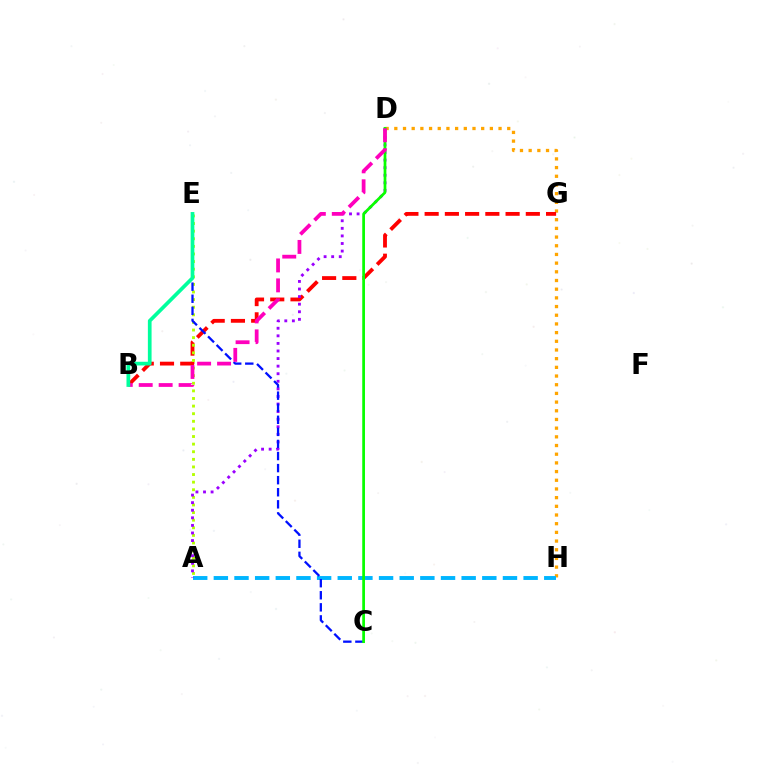{('D', 'H'): [{'color': '#ffa500', 'line_style': 'dotted', 'thickness': 2.36}], ('A', 'H'): [{'color': '#00b5ff', 'line_style': 'dashed', 'thickness': 2.81}], ('B', 'G'): [{'color': '#ff0000', 'line_style': 'dashed', 'thickness': 2.75}], ('A', 'E'): [{'color': '#b3ff00', 'line_style': 'dotted', 'thickness': 2.07}], ('A', 'D'): [{'color': '#9b00ff', 'line_style': 'dotted', 'thickness': 2.06}], ('C', 'E'): [{'color': '#0010ff', 'line_style': 'dashed', 'thickness': 1.64}], ('C', 'D'): [{'color': '#08ff00', 'line_style': 'solid', 'thickness': 1.97}], ('B', 'D'): [{'color': '#ff00bd', 'line_style': 'dashed', 'thickness': 2.71}], ('B', 'E'): [{'color': '#00ff9d', 'line_style': 'solid', 'thickness': 2.66}]}